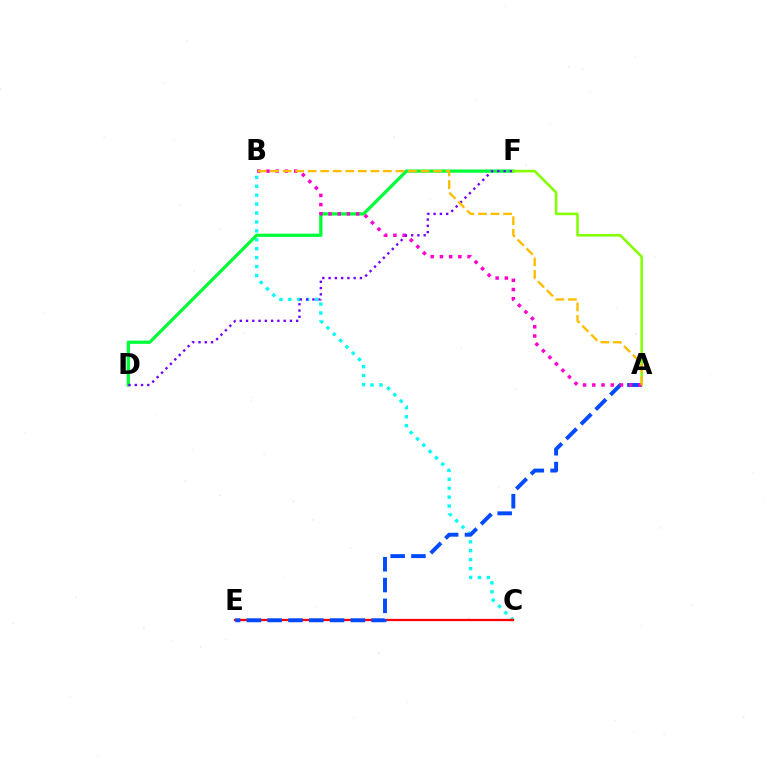{('B', 'C'): [{'color': '#00fff6', 'line_style': 'dotted', 'thickness': 2.42}], ('D', 'F'): [{'color': '#00ff39', 'line_style': 'solid', 'thickness': 2.35}, {'color': '#7200ff', 'line_style': 'dotted', 'thickness': 1.7}], ('C', 'E'): [{'color': '#ff0000', 'line_style': 'solid', 'thickness': 1.64}], ('A', 'E'): [{'color': '#004bff', 'line_style': 'dashed', 'thickness': 2.82}], ('A', 'F'): [{'color': '#84ff00', 'line_style': 'solid', 'thickness': 1.85}], ('A', 'B'): [{'color': '#ff00cf', 'line_style': 'dotted', 'thickness': 2.51}, {'color': '#ffbd00', 'line_style': 'dashed', 'thickness': 1.7}]}